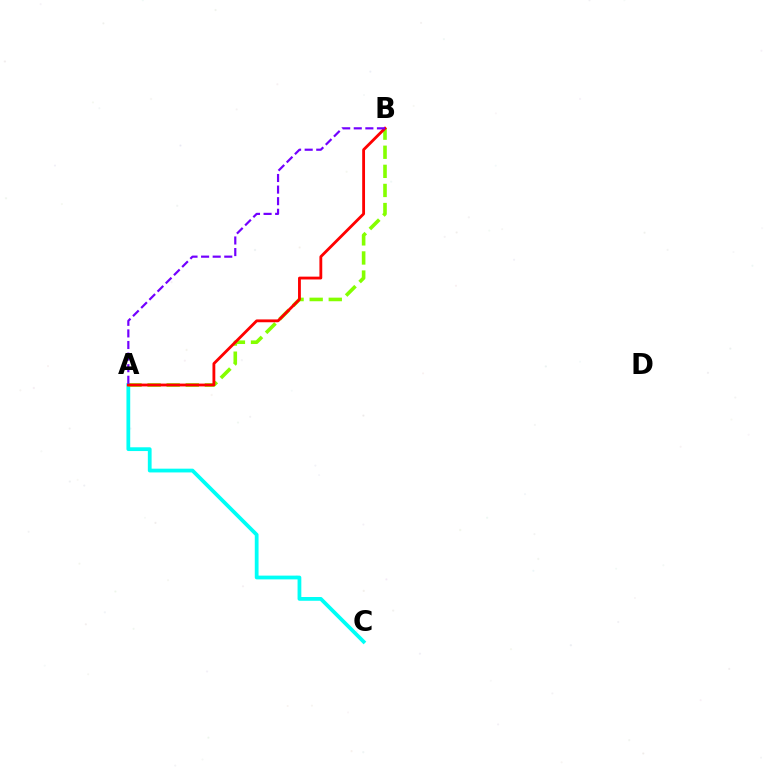{('A', 'C'): [{'color': '#00fff6', 'line_style': 'solid', 'thickness': 2.71}], ('A', 'B'): [{'color': '#84ff00', 'line_style': 'dashed', 'thickness': 2.59}, {'color': '#ff0000', 'line_style': 'solid', 'thickness': 2.04}, {'color': '#7200ff', 'line_style': 'dashed', 'thickness': 1.57}]}